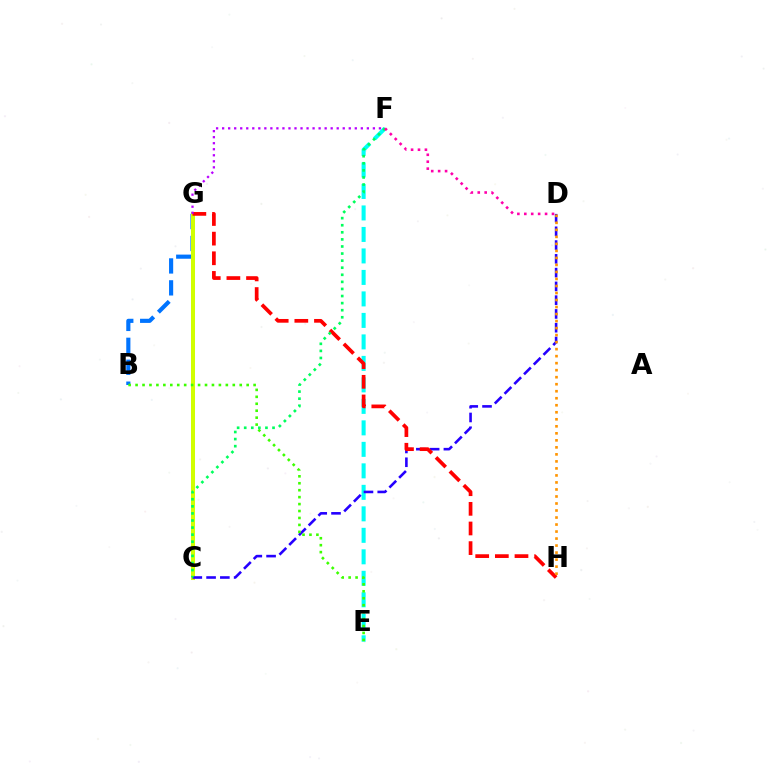{('E', 'F'): [{'color': '#00fff6', 'line_style': 'dashed', 'thickness': 2.92}], ('B', 'G'): [{'color': '#0074ff', 'line_style': 'dashed', 'thickness': 2.98}], ('C', 'G'): [{'color': '#d1ff00', 'line_style': 'solid', 'thickness': 2.9}], ('C', 'D'): [{'color': '#2500ff', 'line_style': 'dashed', 'thickness': 1.87}], ('G', 'H'): [{'color': '#ff0000', 'line_style': 'dashed', 'thickness': 2.67}], ('D', 'H'): [{'color': '#ff9400', 'line_style': 'dotted', 'thickness': 1.91}], ('B', 'E'): [{'color': '#3dff00', 'line_style': 'dotted', 'thickness': 1.89}], ('F', 'G'): [{'color': '#b900ff', 'line_style': 'dotted', 'thickness': 1.64}], ('C', 'F'): [{'color': '#00ff5c', 'line_style': 'dotted', 'thickness': 1.92}], ('D', 'F'): [{'color': '#ff00ac', 'line_style': 'dotted', 'thickness': 1.88}]}